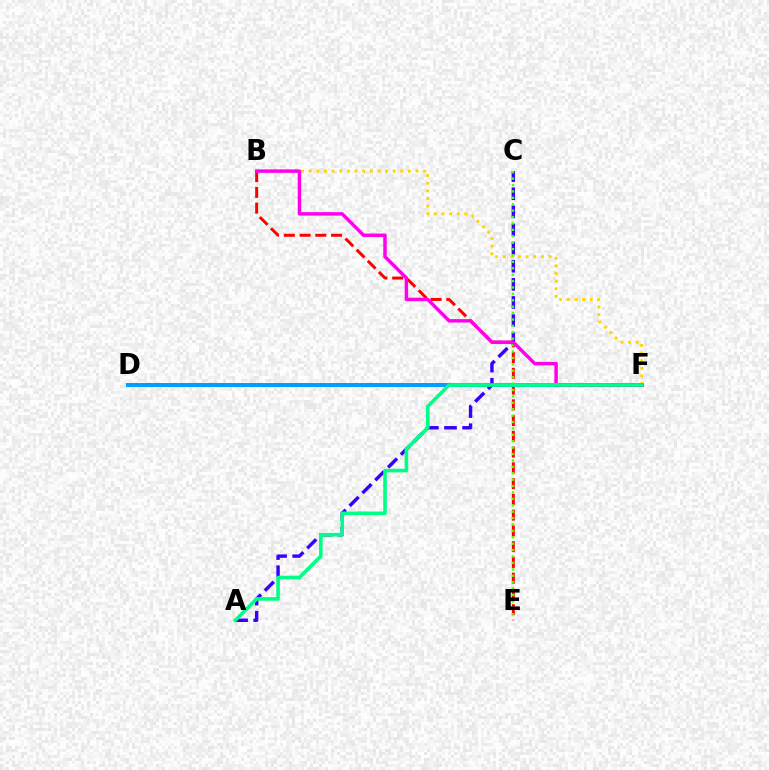{('B', 'E'): [{'color': '#ff0000', 'line_style': 'dashed', 'thickness': 2.14}], ('D', 'F'): [{'color': '#009eff', 'line_style': 'solid', 'thickness': 2.88}], ('B', 'F'): [{'color': '#ffd500', 'line_style': 'dotted', 'thickness': 2.07}, {'color': '#ff00ed', 'line_style': 'solid', 'thickness': 2.48}], ('A', 'C'): [{'color': '#3700ff', 'line_style': 'dashed', 'thickness': 2.46}], ('C', 'E'): [{'color': '#4fff00', 'line_style': 'dotted', 'thickness': 1.74}], ('A', 'F'): [{'color': '#00ff86', 'line_style': 'solid', 'thickness': 2.6}]}